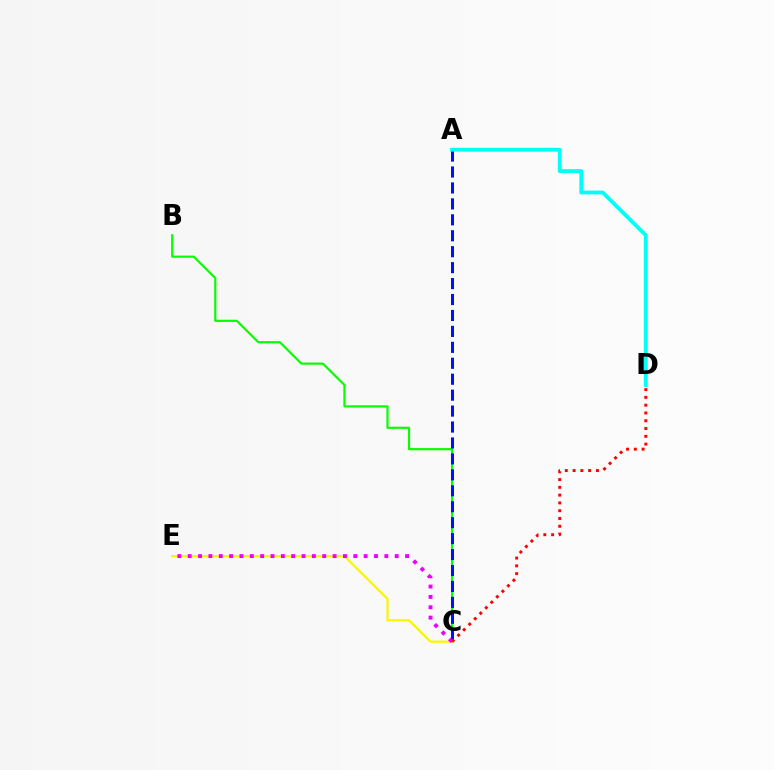{('B', 'C'): [{'color': '#08ff00', 'line_style': 'solid', 'thickness': 1.58}], ('C', 'E'): [{'color': '#fcf500', 'line_style': 'solid', 'thickness': 1.59}, {'color': '#ee00ff', 'line_style': 'dotted', 'thickness': 2.81}], ('A', 'C'): [{'color': '#0010ff', 'line_style': 'dashed', 'thickness': 2.17}], ('C', 'D'): [{'color': '#ff0000', 'line_style': 'dotted', 'thickness': 2.12}], ('A', 'D'): [{'color': '#00fff6', 'line_style': 'solid', 'thickness': 2.76}]}